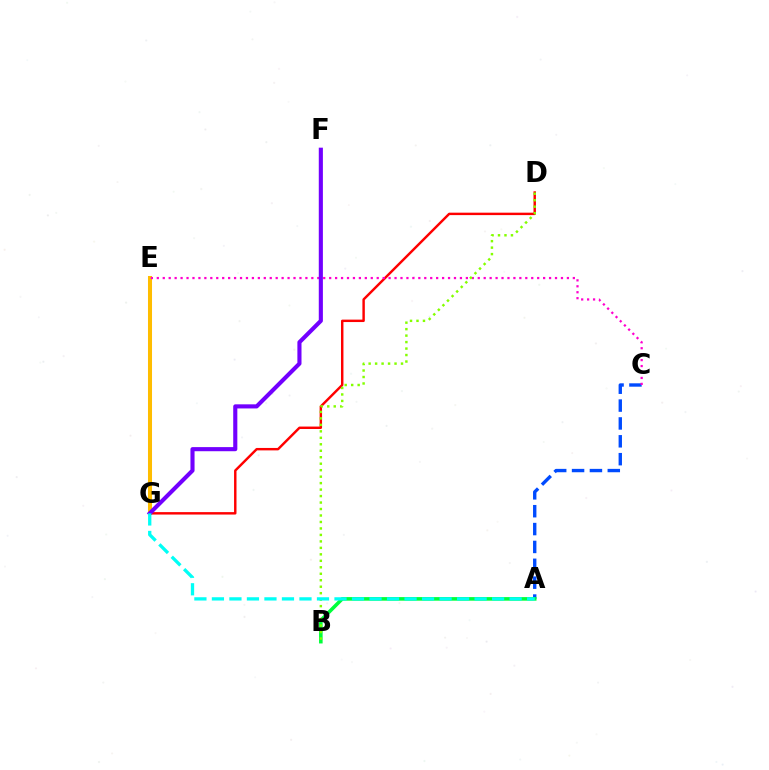{('A', 'C'): [{'color': '#004bff', 'line_style': 'dashed', 'thickness': 2.43}], ('E', 'G'): [{'color': '#ffbd00', 'line_style': 'solid', 'thickness': 2.9}], ('D', 'G'): [{'color': '#ff0000', 'line_style': 'solid', 'thickness': 1.75}], ('A', 'B'): [{'color': '#00ff39', 'line_style': 'solid', 'thickness': 2.58}], ('C', 'E'): [{'color': '#ff00cf', 'line_style': 'dotted', 'thickness': 1.61}], ('B', 'D'): [{'color': '#84ff00', 'line_style': 'dotted', 'thickness': 1.76}], ('F', 'G'): [{'color': '#7200ff', 'line_style': 'solid', 'thickness': 2.96}], ('A', 'G'): [{'color': '#00fff6', 'line_style': 'dashed', 'thickness': 2.38}]}